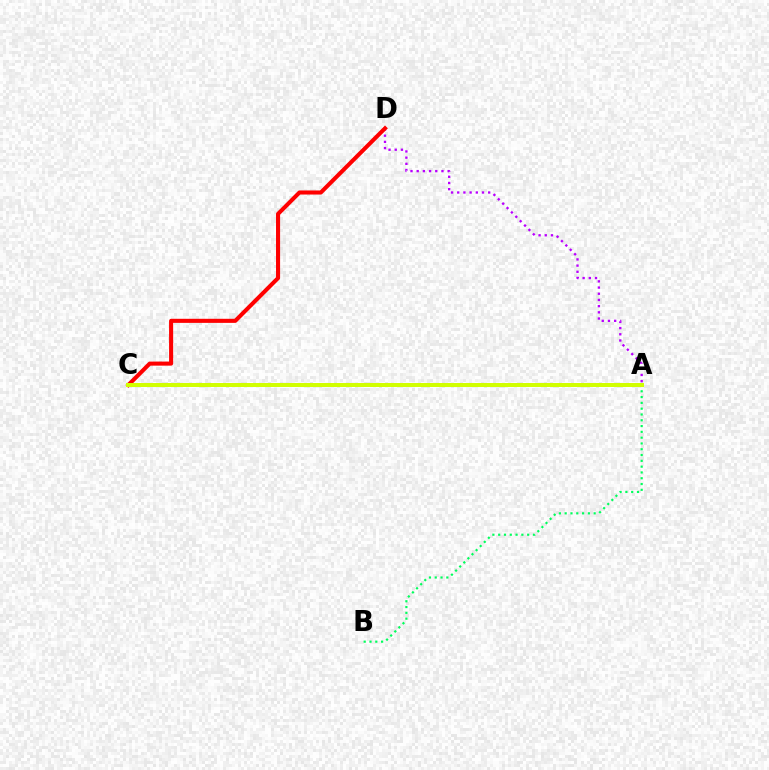{('A', 'D'): [{'color': '#b900ff', 'line_style': 'dotted', 'thickness': 1.68}], ('A', 'C'): [{'color': '#0074ff', 'line_style': 'solid', 'thickness': 1.61}, {'color': '#d1ff00', 'line_style': 'solid', 'thickness': 2.86}], ('C', 'D'): [{'color': '#ff0000', 'line_style': 'solid', 'thickness': 2.93}], ('A', 'B'): [{'color': '#00ff5c', 'line_style': 'dotted', 'thickness': 1.58}]}